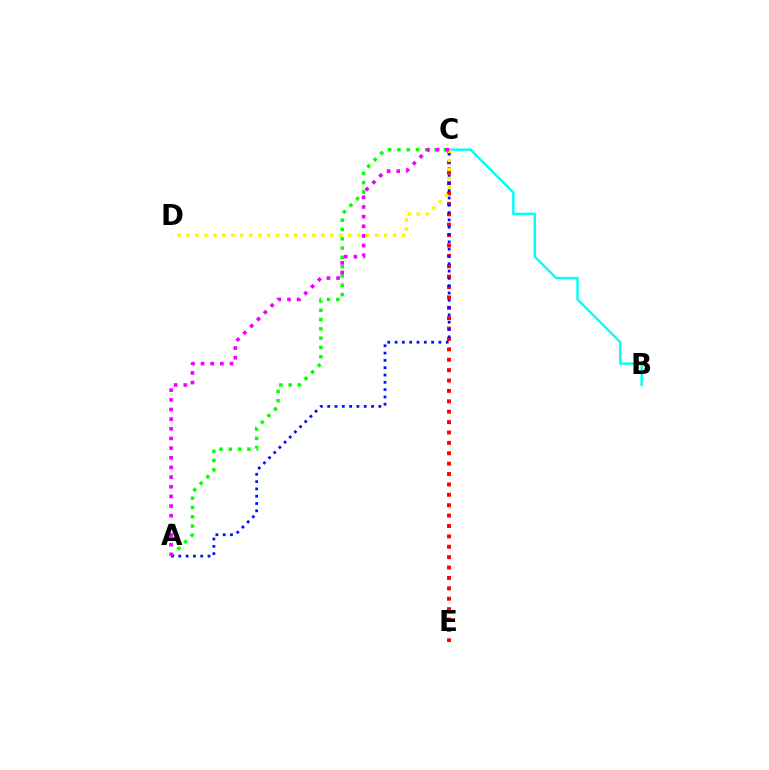{('C', 'E'): [{'color': '#ff0000', 'line_style': 'dotted', 'thickness': 2.82}], ('A', 'C'): [{'color': '#08ff00', 'line_style': 'dotted', 'thickness': 2.52}, {'color': '#0010ff', 'line_style': 'dotted', 'thickness': 1.99}, {'color': '#ee00ff', 'line_style': 'dotted', 'thickness': 2.62}], ('B', 'C'): [{'color': '#00fff6', 'line_style': 'solid', 'thickness': 1.73}], ('C', 'D'): [{'color': '#fcf500', 'line_style': 'dotted', 'thickness': 2.44}]}